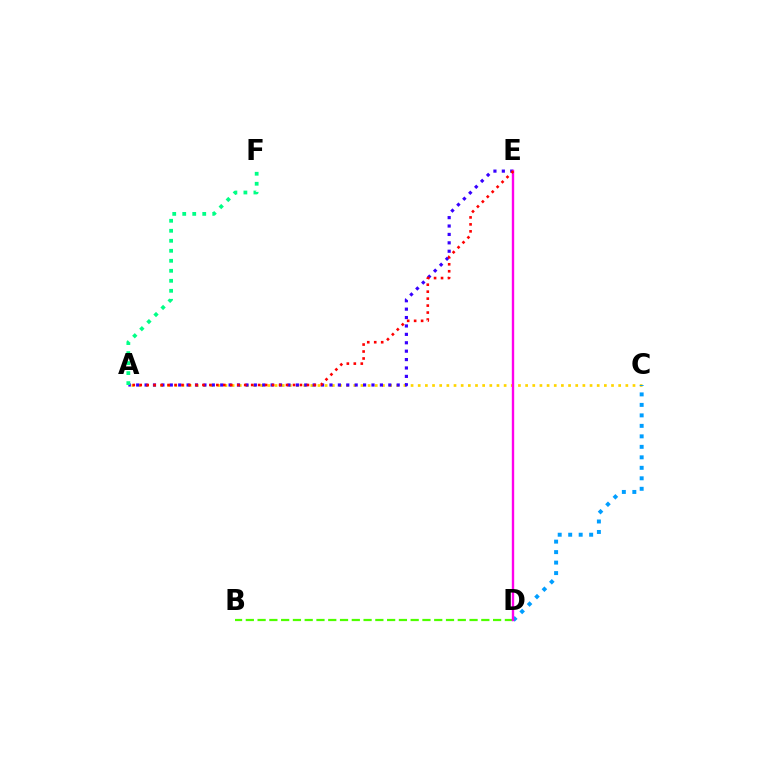{('A', 'C'): [{'color': '#ffd500', 'line_style': 'dotted', 'thickness': 1.95}], ('A', 'E'): [{'color': '#3700ff', 'line_style': 'dotted', 'thickness': 2.28}, {'color': '#ff0000', 'line_style': 'dotted', 'thickness': 1.89}], ('B', 'D'): [{'color': '#4fff00', 'line_style': 'dashed', 'thickness': 1.6}], ('C', 'D'): [{'color': '#009eff', 'line_style': 'dotted', 'thickness': 2.85}], ('A', 'F'): [{'color': '#00ff86', 'line_style': 'dotted', 'thickness': 2.72}], ('D', 'E'): [{'color': '#ff00ed', 'line_style': 'solid', 'thickness': 1.71}]}